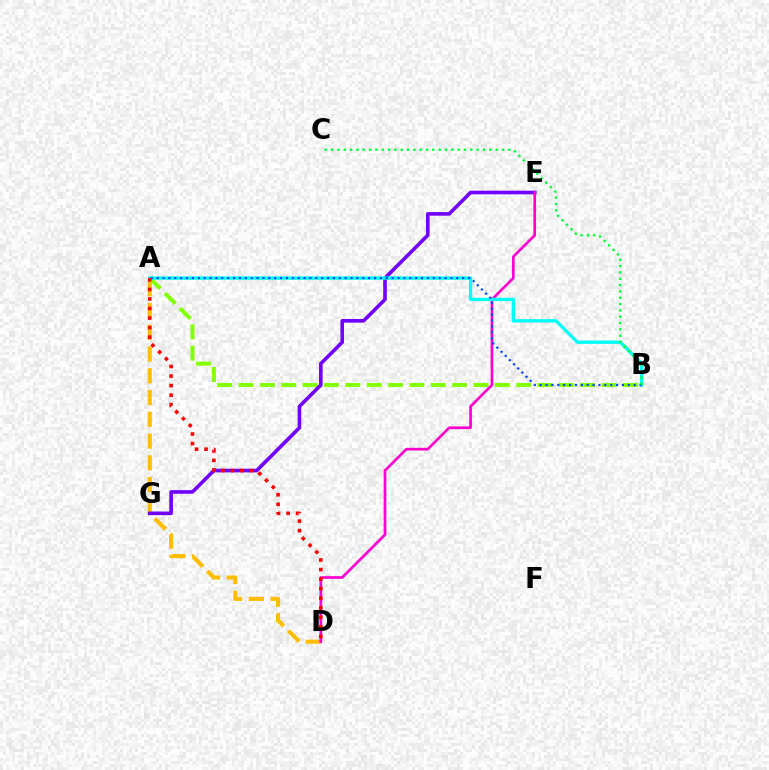{('A', 'D'): [{'color': '#ffbd00', 'line_style': 'dashed', 'thickness': 2.96}, {'color': '#ff0000', 'line_style': 'dotted', 'thickness': 2.59}], ('A', 'B'): [{'color': '#84ff00', 'line_style': 'dashed', 'thickness': 2.9}, {'color': '#00fff6', 'line_style': 'solid', 'thickness': 2.42}, {'color': '#004bff', 'line_style': 'dotted', 'thickness': 1.6}], ('E', 'G'): [{'color': '#7200ff', 'line_style': 'solid', 'thickness': 2.6}], ('D', 'E'): [{'color': '#ff00cf', 'line_style': 'solid', 'thickness': 1.94}], ('B', 'C'): [{'color': '#00ff39', 'line_style': 'dotted', 'thickness': 1.72}]}